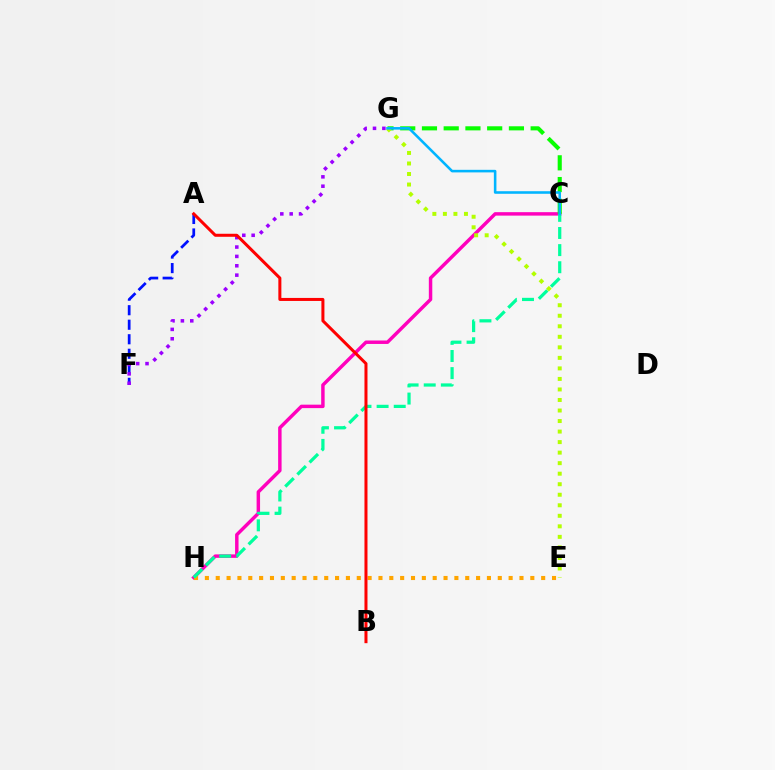{('C', 'H'): [{'color': '#ff00bd', 'line_style': 'solid', 'thickness': 2.48}, {'color': '#00ff9d', 'line_style': 'dashed', 'thickness': 2.33}], ('E', 'H'): [{'color': '#ffa500', 'line_style': 'dotted', 'thickness': 2.95}], ('A', 'F'): [{'color': '#0010ff', 'line_style': 'dashed', 'thickness': 1.97}], ('C', 'G'): [{'color': '#08ff00', 'line_style': 'dashed', 'thickness': 2.95}, {'color': '#00b5ff', 'line_style': 'solid', 'thickness': 1.85}], ('F', 'G'): [{'color': '#9b00ff', 'line_style': 'dotted', 'thickness': 2.55}], ('A', 'B'): [{'color': '#ff0000', 'line_style': 'solid', 'thickness': 2.17}], ('E', 'G'): [{'color': '#b3ff00', 'line_style': 'dotted', 'thickness': 2.86}]}